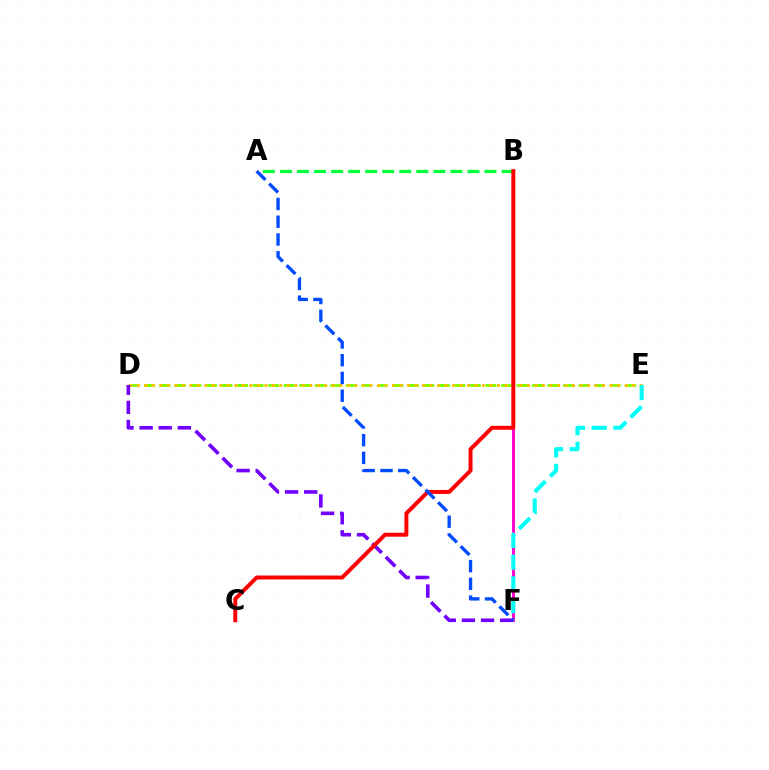{('D', 'E'): [{'color': '#84ff00', 'line_style': 'dashed', 'thickness': 2.11}, {'color': '#ffbd00', 'line_style': 'dotted', 'thickness': 2.04}], ('B', 'F'): [{'color': '#ff00cf', 'line_style': 'solid', 'thickness': 2.09}], ('E', 'F'): [{'color': '#00fff6', 'line_style': 'dashed', 'thickness': 2.95}], ('A', 'B'): [{'color': '#00ff39', 'line_style': 'dashed', 'thickness': 2.32}], ('D', 'F'): [{'color': '#7200ff', 'line_style': 'dashed', 'thickness': 2.6}], ('B', 'C'): [{'color': '#ff0000', 'line_style': 'solid', 'thickness': 2.85}], ('A', 'F'): [{'color': '#004bff', 'line_style': 'dashed', 'thickness': 2.41}]}